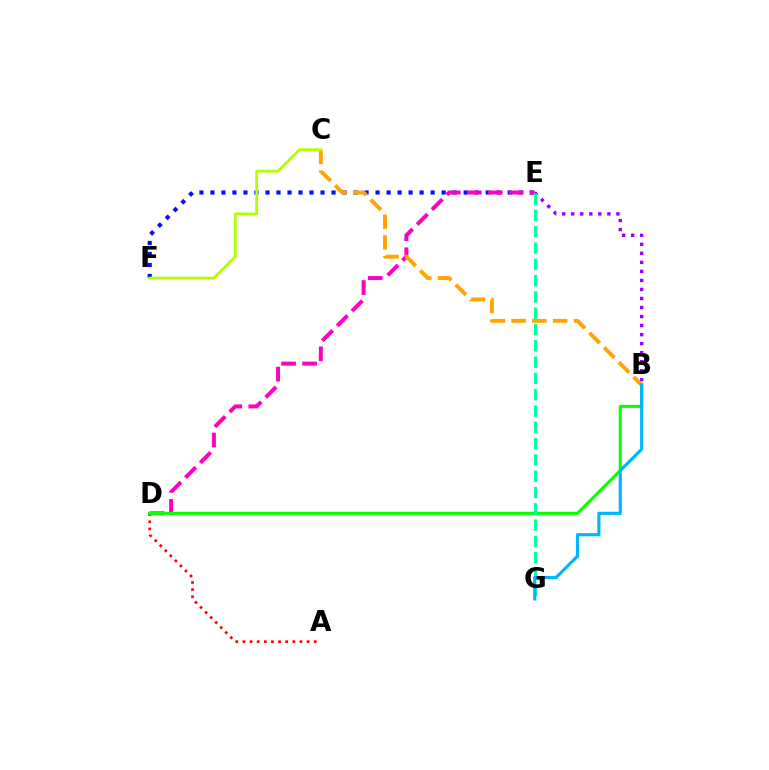{('A', 'D'): [{'color': '#ff0000', 'line_style': 'dotted', 'thickness': 1.94}], ('B', 'E'): [{'color': '#9b00ff', 'line_style': 'dotted', 'thickness': 2.45}], ('E', 'F'): [{'color': '#0010ff', 'line_style': 'dotted', 'thickness': 2.99}], ('D', 'E'): [{'color': '#ff00bd', 'line_style': 'dashed', 'thickness': 2.85}], ('B', 'D'): [{'color': '#08ff00', 'line_style': 'solid', 'thickness': 2.23}], ('E', 'G'): [{'color': '#00ff9d', 'line_style': 'dashed', 'thickness': 2.21}], ('B', 'C'): [{'color': '#ffa500', 'line_style': 'dashed', 'thickness': 2.82}], ('C', 'F'): [{'color': '#b3ff00', 'line_style': 'solid', 'thickness': 2.01}], ('B', 'G'): [{'color': '#00b5ff', 'line_style': 'solid', 'thickness': 2.28}]}